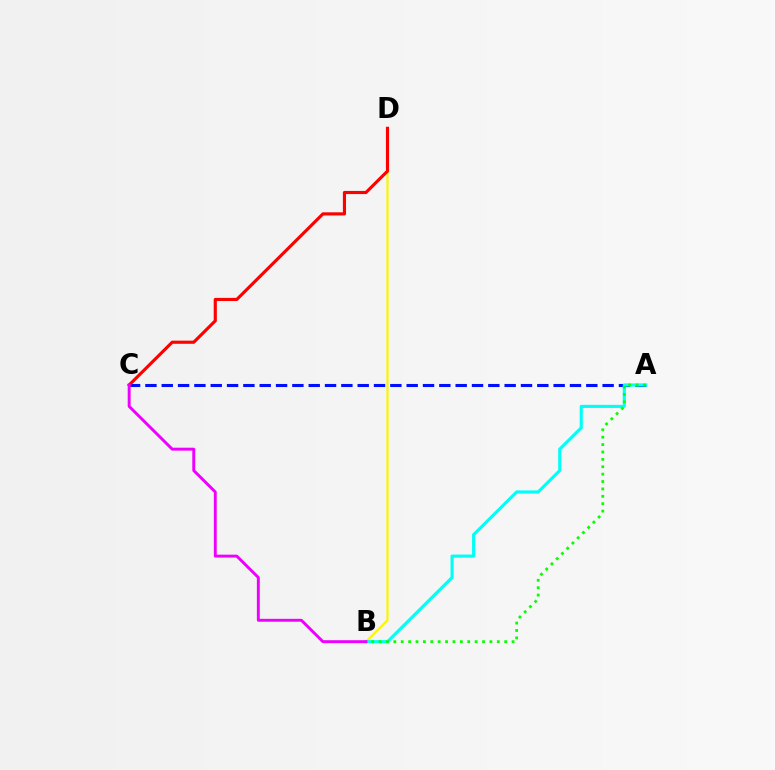{('A', 'C'): [{'color': '#0010ff', 'line_style': 'dashed', 'thickness': 2.22}], ('B', 'D'): [{'color': '#fcf500', 'line_style': 'solid', 'thickness': 1.61}], ('A', 'B'): [{'color': '#00fff6', 'line_style': 'solid', 'thickness': 2.24}, {'color': '#08ff00', 'line_style': 'dotted', 'thickness': 2.01}], ('C', 'D'): [{'color': '#ff0000', 'line_style': 'solid', 'thickness': 2.26}], ('B', 'C'): [{'color': '#ee00ff', 'line_style': 'solid', 'thickness': 2.11}]}